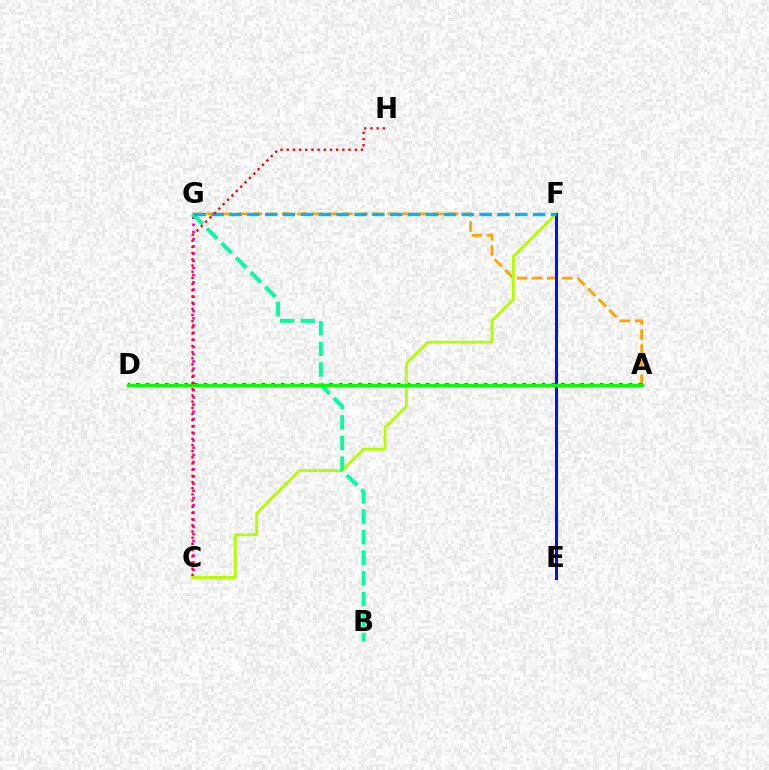{('A', 'G'): [{'color': '#ffa500', 'line_style': 'dashed', 'thickness': 2.05}], ('C', 'G'): [{'color': '#ff00bd', 'line_style': 'dotted', 'thickness': 1.95}], ('A', 'D'): [{'color': '#9b00ff', 'line_style': 'dotted', 'thickness': 2.62}, {'color': '#08ff00', 'line_style': 'solid', 'thickness': 2.25}], ('C', 'F'): [{'color': '#b3ff00', 'line_style': 'solid', 'thickness': 2.05}], ('E', 'F'): [{'color': '#0010ff', 'line_style': 'solid', 'thickness': 2.2}], ('B', 'G'): [{'color': '#00ff9d', 'line_style': 'dashed', 'thickness': 2.8}], ('F', 'G'): [{'color': '#00b5ff', 'line_style': 'dashed', 'thickness': 2.43}], ('C', 'H'): [{'color': '#ff0000', 'line_style': 'dotted', 'thickness': 1.68}]}